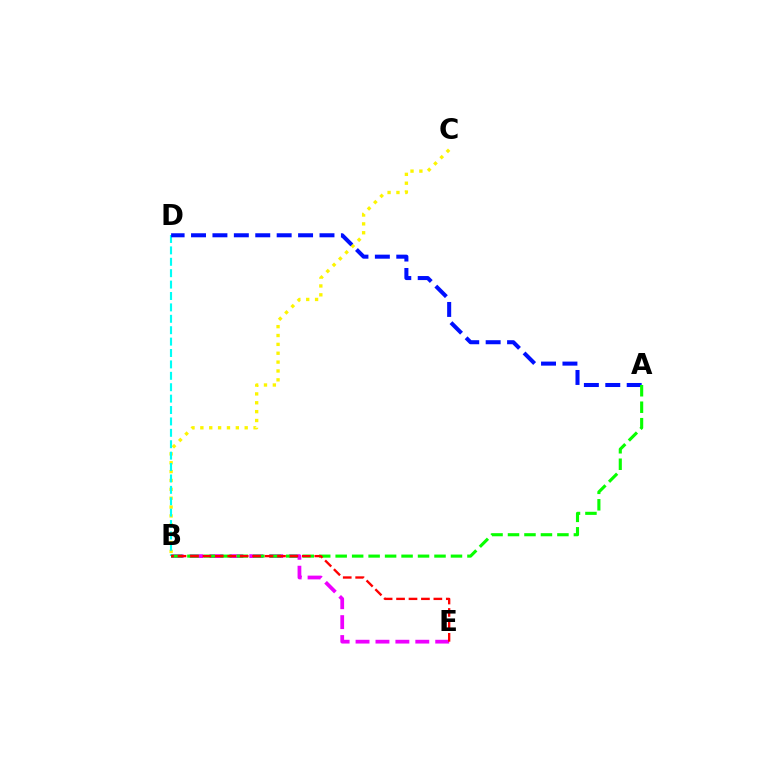{('B', 'E'): [{'color': '#ee00ff', 'line_style': 'dashed', 'thickness': 2.71}, {'color': '#ff0000', 'line_style': 'dashed', 'thickness': 1.69}], ('B', 'C'): [{'color': '#fcf500', 'line_style': 'dotted', 'thickness': 2.41}], ('B', 'D'): [{'color': '#00fff6', 'line_style': 'dashed', 'thickness': 1.55}], ('A', 'D'): [{'color': '#0010ff', 'line_style': 'dashed', 'thickness': 2.91}], ('A', 'B'): [{'color': '#08ff00', 'line_style': 'dashed', 'thickness': 2.24}]}